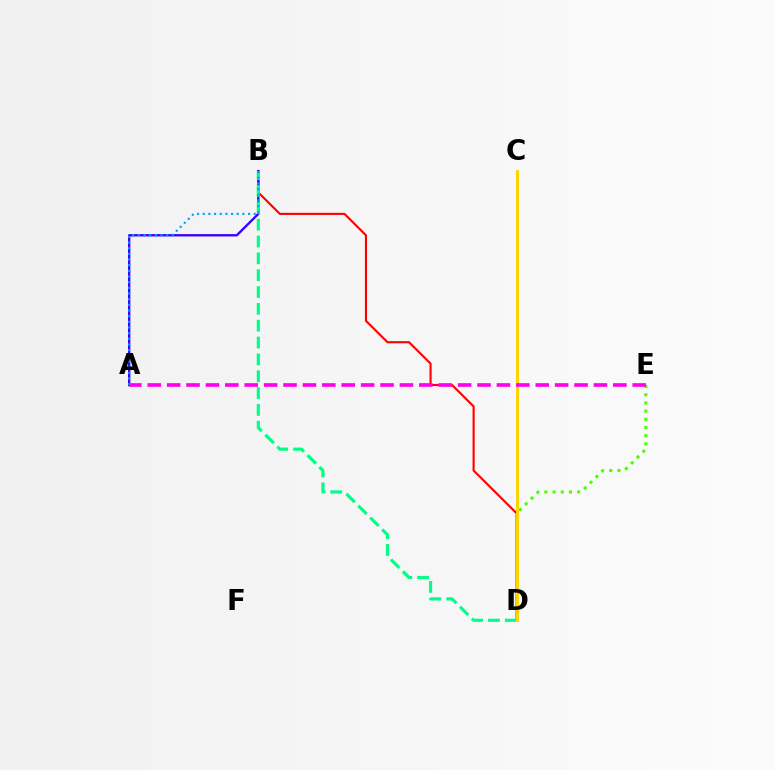{('B', 'D'): [{'color': '#ff0000', 'line_style': 'solid', 'thickness': 1.53}, {'color': '#00ff86', 'line_style': 'dashed', 'thickness': 2.29}], ('A', 'B'): [{'color': '#3700ff', 'line_style': 'solid', 'thickness': 1.69}, {'color': '#009eff', 'line_style': 'dotted', 'thickness': 1.54}], ('D', 'E'): [{'color': '#4fff00', 'line_style': 'dotted', 'thickness': 2.23}], ('C', 'D'): [{'color': '#ffd500', 'line_style': 'solid', 'thickness': 2.13}], ('A', 'E'): [{'color': '#ff00ed', 'line_style': 'dashed', 'thickness': 2.64}]}